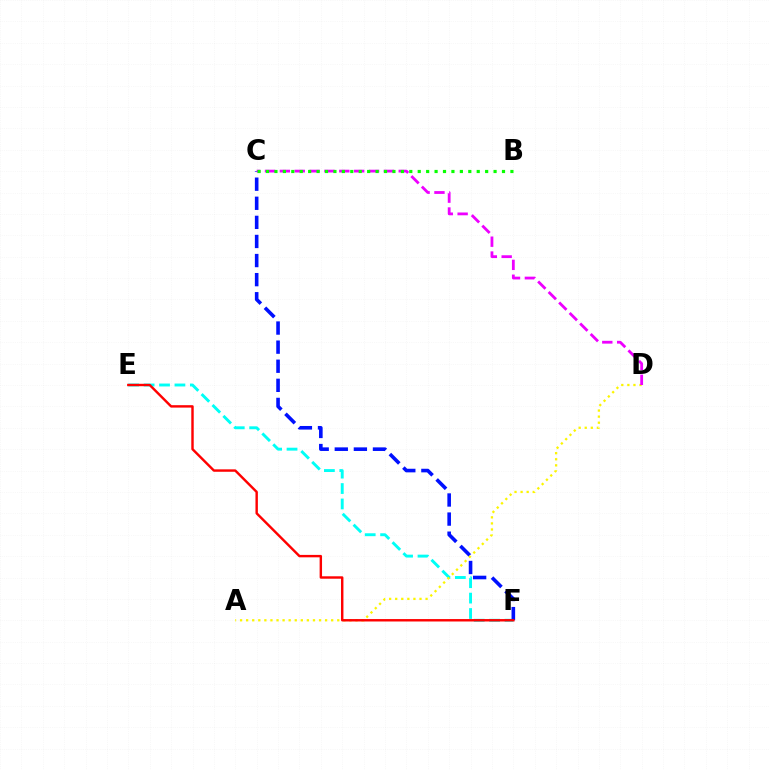{('E', 'F'): [{'color': '#00fff6', 'line_style': 'dashed', 'thickness': 2.09}, {'color': '#ff0000', 'line_style': 'solid', 'thickness': 1.74}], ('C', 'F'): [{'color': '#0010ff', 'line_style': 'dashed', 'thickness': 2.59}], ('A', 'D'): [{'color': '#fcf500', 'line_style': 'dotted', 'thickness': 1.65}], ('C', 'D'): [{'color': '#ee00ff', 'line_style': 'dashed', 'thickness': 2.02}], ('B', 'C'): [{'color': '#08ff00', 'line_style': 'dotted', 'thickness': 2.29}]}